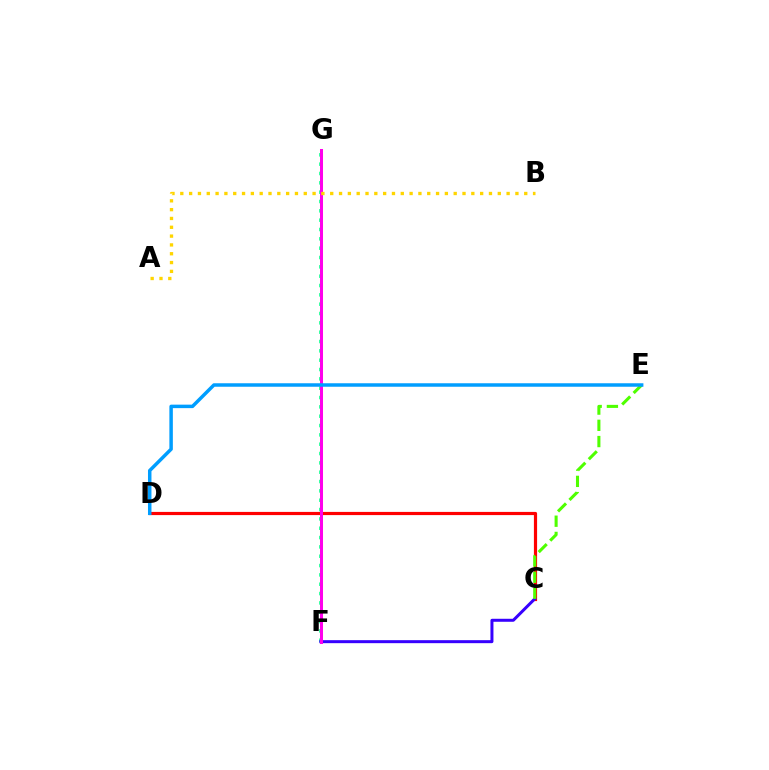{('F', 'G'): [{'color': '#00ff86', 'line_style': 'dotted', 'thickness': 2.54}, {'color': '#ff00ed', 'line_style': 'solid', 'thickness': 2.17}], ('C', 'D'): [{'color': '#ff0000', 'line_style': 'solid', 'thickness': 2.29}], ('C', 'F'): [{'color': '#3700ff', 'line_style': 'solid', 'thickness': 2.16}], ('C', 'E'): [{'color': '#4fff00', 'line_style': 'dashed', 'thickness': 2.2}], ('A', 'B'): [{'color': '#ffd500', 'line_style': 'dotted', 'thickness': 2.4}], ('D', 'E'): [{'color': '#009eff', 'line_style': 'solid', 'thickness': 2.51}]}